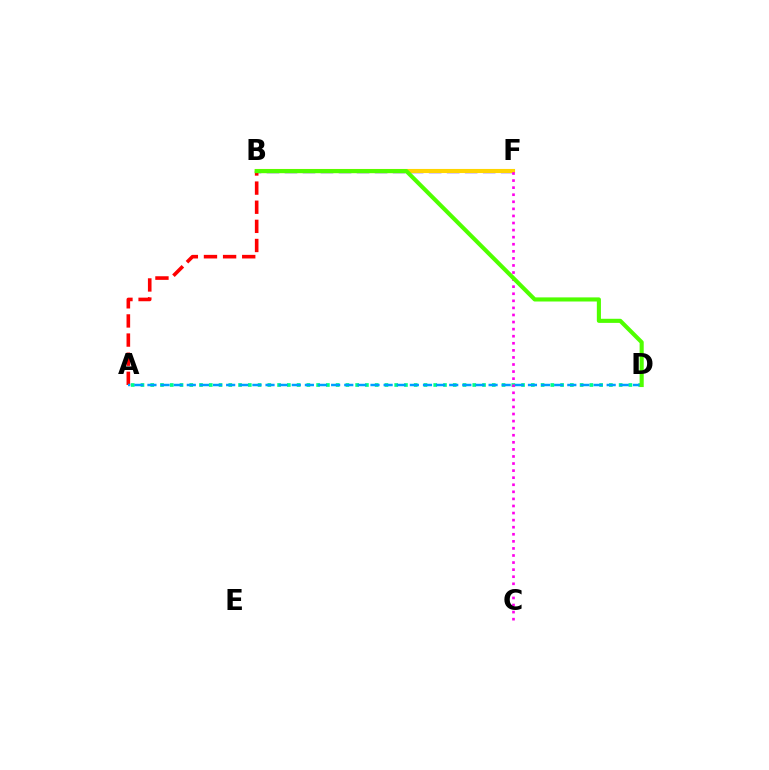{('A', 'D'): [{'color': '#00ff86', 'line_style': 'dotted', 'thickness': 2.65}, {'color': '#009eff', 'line_style': 'dashed', 'thickness': 1.78}], ('B', 'F'): [{'color': '#3700ff', 'line_style': 'dashed', 'thickness': 2.45}, {'color': '#ffd500', 'line_style': 'solid', 'thickness': 2.96}], ('A', 'B'): [{'color': '#ff0000', 'line_style': 'dashed', 'thickness': 2.6}], ('C', 'F'): [{'color': '#ff00ed', 'line_style': 'dotted', 'thickness': 1.92}], ('B', 'D'): [{'color': '#4fff00', 'line_style': 'solid', 'thickness': 2.96}]}